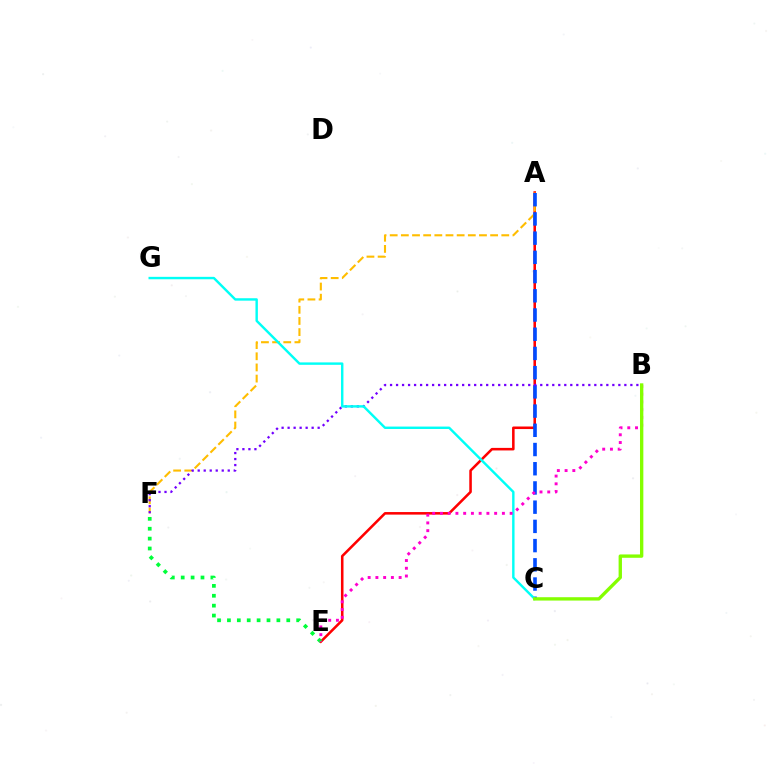{('A', 'E'): [{'color': '#ff0000', 'line_style': 'solid', 'thickness': 1.84}], ('E', 'F'): [{'color': '#00ff39', 'line_style': 'dotted', 'thickness': 2.69}], ('A', 'F'): [{'color': '#ffbd00', 'line_style': 'dashed', 'thickness': 1.52}], ('A', 'C'): [{'color': '#004bff', 'line_style': 'dashed', 'thickness': 2.61}], ('B', 'F'): [{'color': '#7200ff', 'line_style': 'dotted', 'thickness': 1.63}], ('C', 'G'): [{'color': '#00fff6', 'line_style': 'solid', 'thickness': 1.74}], ('B', 'E'): [{'color': '#ff00cf', 'line_style': 'dotted', 'thickness': 2.1}], ('B', 'C'): [{'color': '#84ff00', 'line_style': 'solid', 'thickness': 2.41}]}